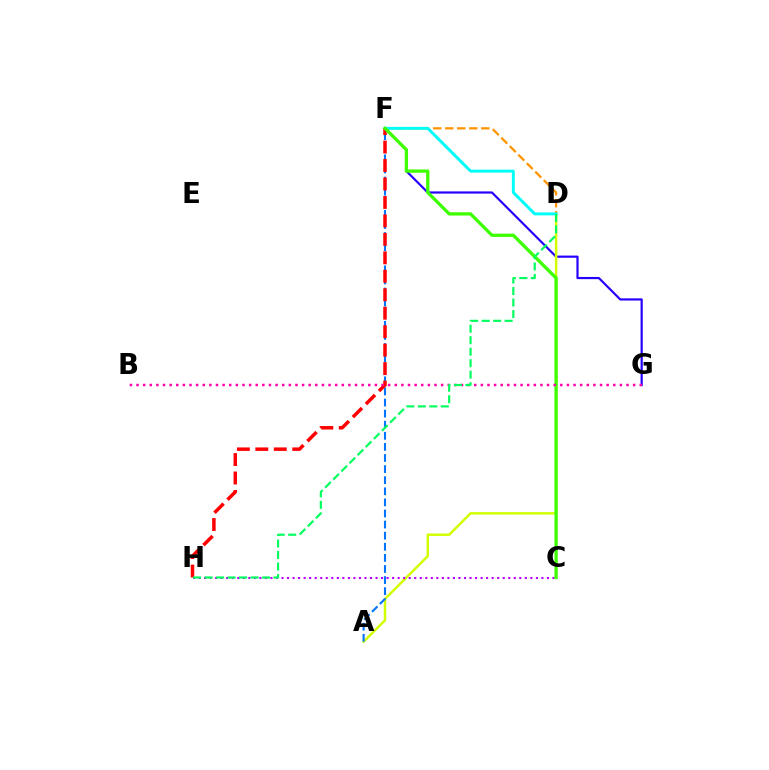{('F', 'G'): [{'color': '#2500ff', 'line_style': 'solid', 'thickness': 1.57}], ('A', 'D'): [{'color': '#d1ff00', 'line_style': 'solid', 'thickness': 1.76}], ('A', 'F'): [{'color': '#0074ff', 'line_style': 'dashed', 'thickness': 1.51}], ('C', 'H'): [{'color': '#b900ff', 'line_style': 'dotted', 'thickness': 1.5}], ('D', 'F'): [{'color': '#ff9400', 'line_style': 'dashed', 'thickness': 1.63}, {'color': '#00fff6', 'line_style': 'solid', 'thickness': 2.12}], ('F', 'H'): [{'color': '#ff0000', 'line_style': 'dashed', 'thickness': 2.51}], ('C', 'F'): [{'color': '#3dff00', 'line_style': 'solid', 'thickness': 2.36}], ('B', 'G'): [{'color': '#ff00ac', 'line_style': 'dotted', 'thickness': 1.8}], ('D', 'H'): [{'color': '#00ff5c', 'line_style': 'dashed', 'thickness': 1.56}]}